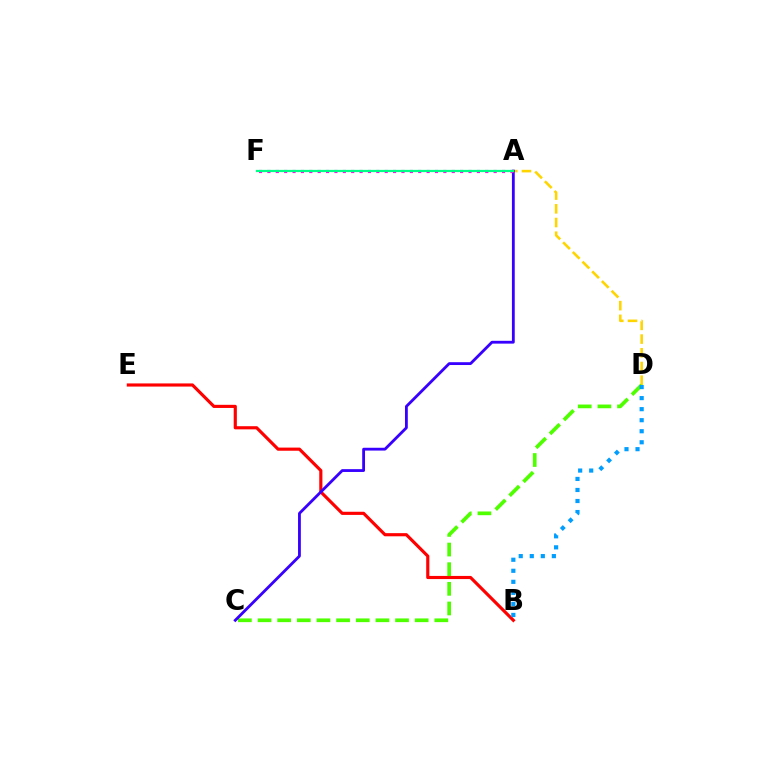{('A', 'D'): [{'color': '#ffd500', 'line_style': 'dashed', 'thickness': 1.86}], ('B', 'E'): [{'color': '#ff0000', 'line_style': 'solid', 'thickness': 2.27}], ('C', 'D'): [{'color': '#4fff00', 'line_style': 'dashed', 'thickness': 2.67}], ('A', 'C'): [{'color': '#3700ff', 'line_style': 'solid', 'thickness': 2.03}], ('A', 'F'): [{'color': '#ff00ed', 'line_style': 'dotted', 'thickness': 2.28}, {'color': '#00ff86', 'line_style': 'solid', 'thickness': 1.63}], ('B', 'D'): [{'color': '#009eff', 'line_style': 'dotted', 'thickness': 3.0}]}